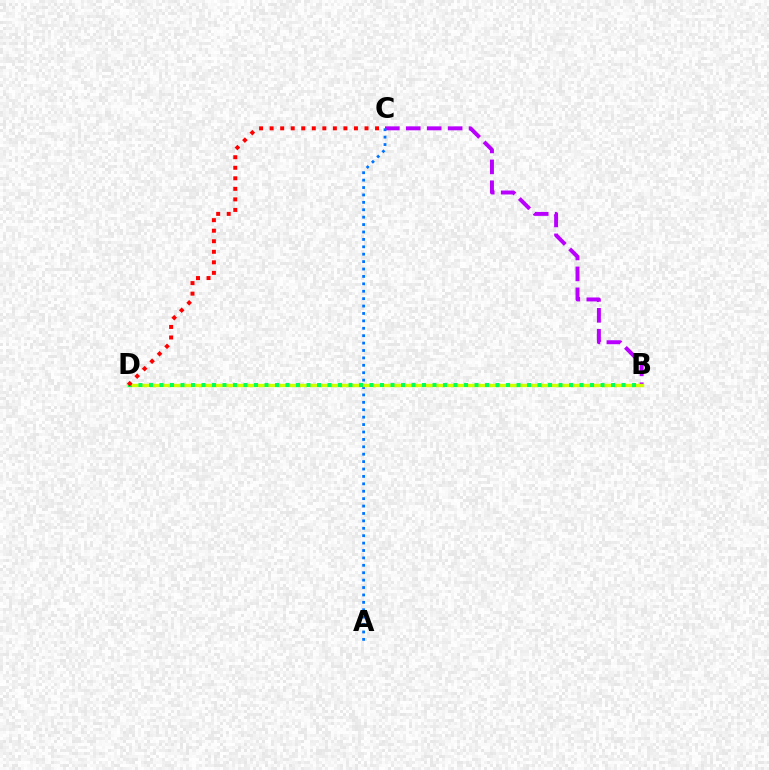{('B', 'C'): [{'color': '#b900ff', 'line_style': 'dashed', 'thickness': 2.84}], ('A', 'C'): [{'color': '#0074ff', 'line_style': 'dotted', 'thickness': 2.01}], ('B', 'D'): [{'color': '#d1ff00', 'line_style': 'solid', 'thickness': 2.44}, {'color': '#00ff5c', 'line_style': 'dotted', 'thickness': 2.85}], ('C', 'D'): [{'color': '#ff0000', 'line_style': 'dotted', 'thickness': 2.86}]}